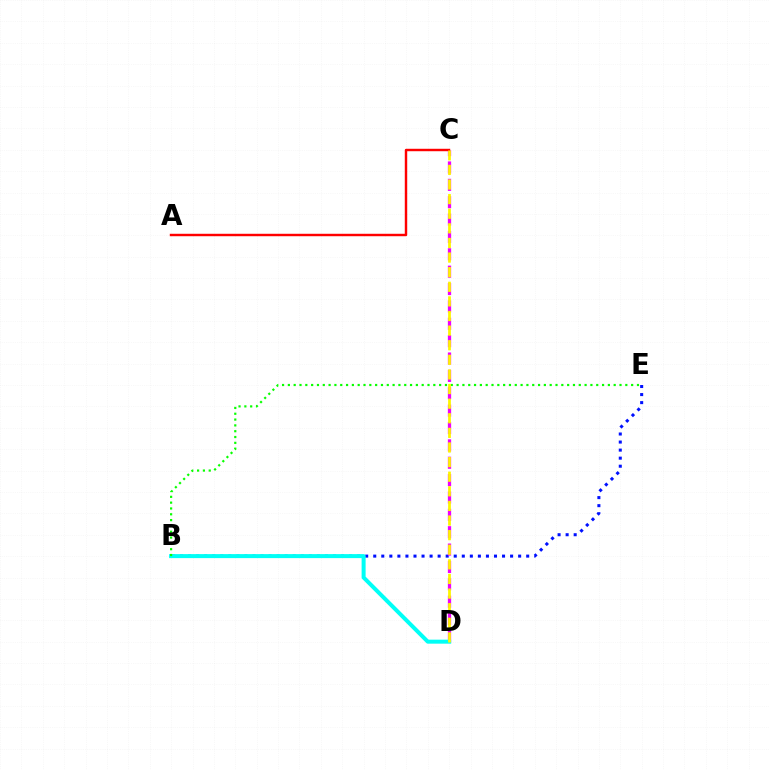{('B', 'E'): [{'color': '#0010ff', 'line_style': 'dotted', 'thickness': 2.19}, {'color': '#08ff00', 'line_style': 'dotted', 'thickness': 1.58}], ('C', 'D'): [{'color': '#ee00ff', 'line_style': 'dashed', 'thickness': 2.36}, {'color': '#fcf500', 'line_style': 'dashed', 'thickness': 1.98}], ('B', 'D'): [{'color': '#00fff6', 'line_style': 'solid', 'thickness': 2.88}], ('A', 'C'): [{'color': '#ff0000', 'line_style': 'solid', 'thickness': 1.75}]}